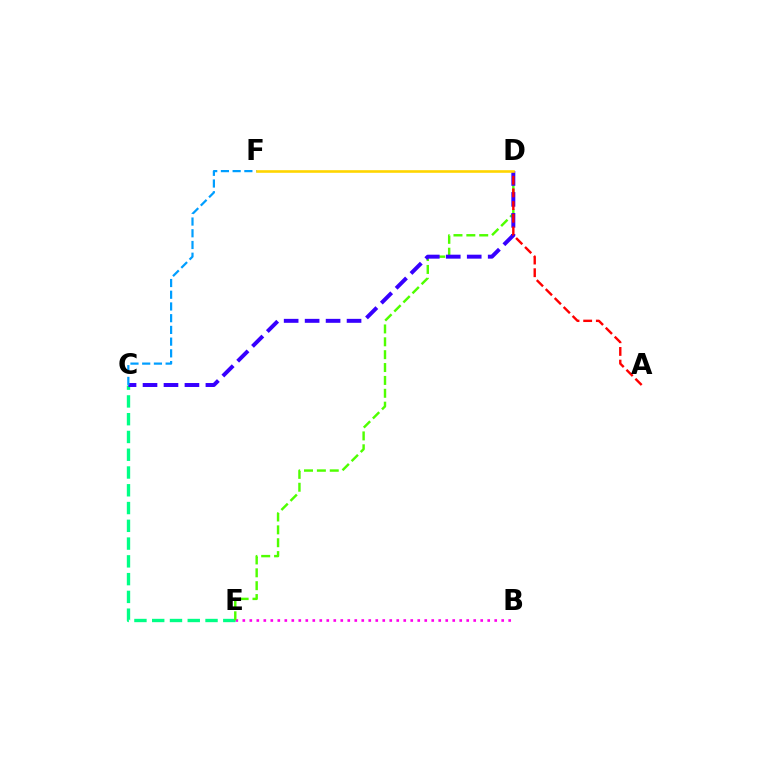{('B', 'E'): [{'color': '#ff00ed', 'line_style': 'dotted', 'thickness': 1.9}], ('C', 'E'): [{'color': '#00ff86', 'line_style': 'dashed', 'thickness': 2.41}], ('D', 'E'): [{'color': '#4fff00', 'line_style': 'dashed', 'thickness': 1.75}], ('C', 'D'): [{'color': '#3700ff', 'line_style': 'dashed', 'thickness': 2.85}], ('A', 'D'): [{'color': '#ff0000', 'line_style': 'dashed', 'thickness': 1.72}], ('C', 'F'): [{'color': '#009eff', 'line_style': 'dashed', 'thickness': 1.59}], ('D', 'F'): [{'color': '#ffd500', 'line_style': 'solid', 'thickness': 1.89}]}